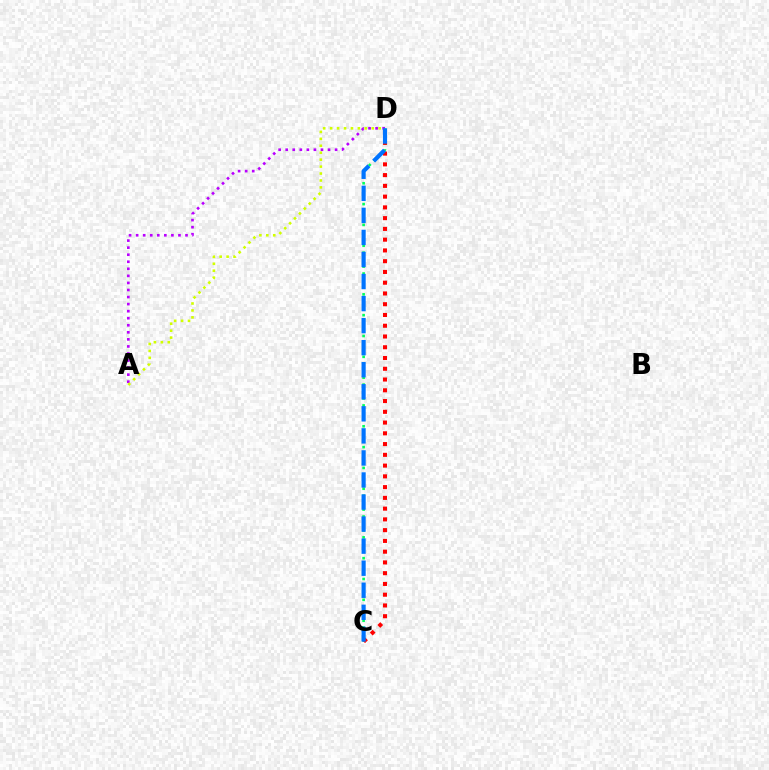{('A', 'D'): [{'color': '#b900ff', 'line_style': 'dotted', 'thickness': 1.92}, {'color': '#d1ff00', 'line_style': 'dotted', 'thickness': 1.89}], ('C', 'D'): [{'color': '#00ff5c', 'line_style': 'dotted', 'thickness': 1.89}, {'color': '#ff0000', 'line_style': 'dotted', 'thickness': 2.92}, {'color': '#0074ff', 'line_style': 'dashed', 'thickness': 3.0}]}